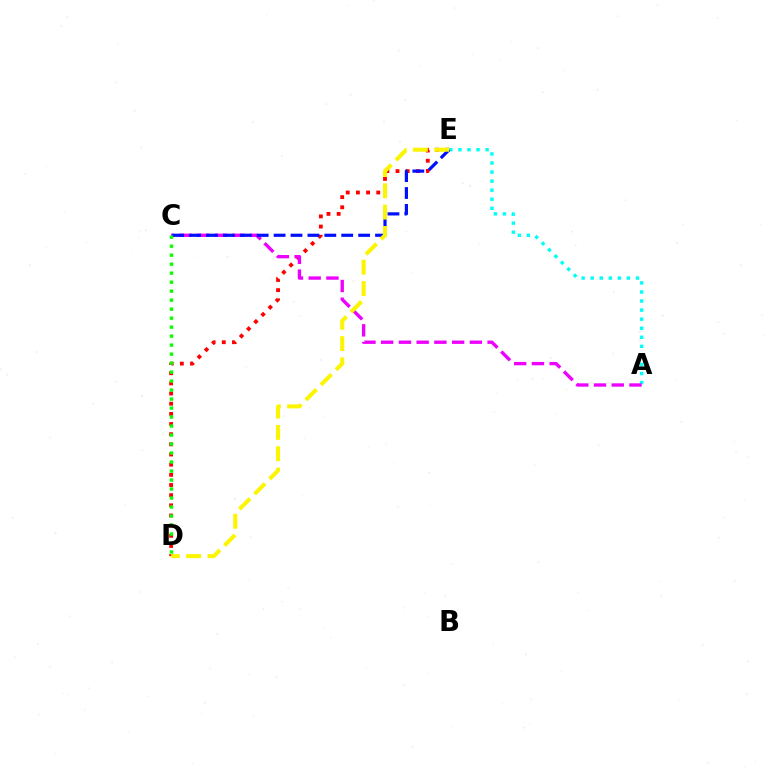{('A', 'E'): [{'color': '#00fff6', 'line_style': 'dotted', 'thickness': 2.46}], ('D', 'E'): [{'color': '#ff0000', 'line_style': 'dotted', 'thickness': 2.76}, {'color': '#fcf500', 'line_style': 'dashed', 'thickness': 2.9}], ('A', 'C'): [{'color': '#ee00ff', 'line_style': 'dashed', 'thickness': 2.41}], ('C', 'E'): [{'color': '#0010ff', 'line_style': 'dashed', 'thickness': 2.3}], ('C', 'D'): [{'color': '#08ff00', 'line_style': 'dotted', 'thickness': 2.44}]}